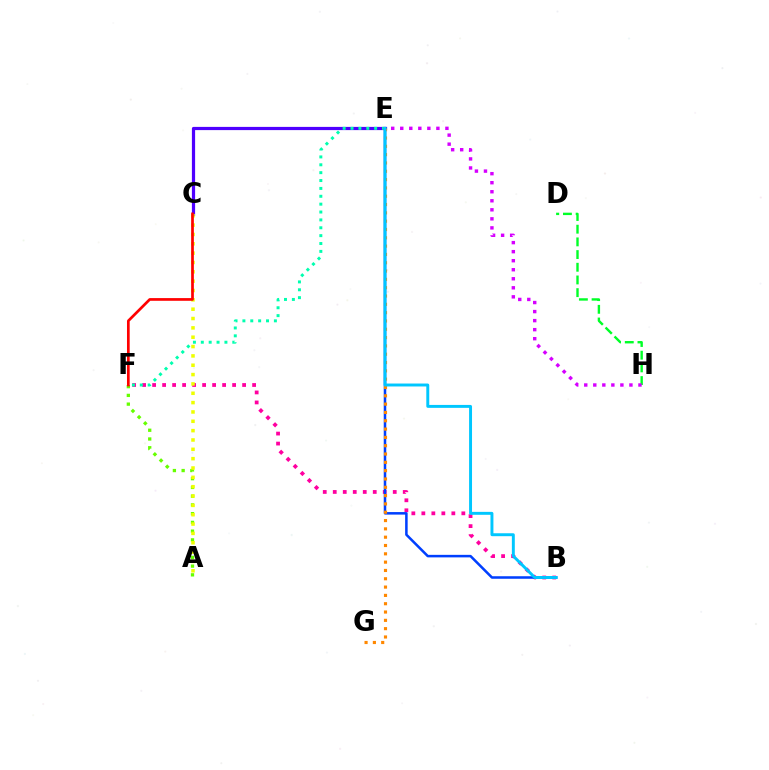{('A', 'F'): [{'color': '#66ff00', 'line_style': 'dotted', 'thickness': 2.38}], ('C', 'E'): [{'color': '#4f00ff', 'line_style': 'solid', 'thickness': 2.31}], ('B', 'F'): [{'color': '#ff00a0', 'line_style': 'dotted', 'thickness': 2.72}], ('D', 'H'): [{'color': '#00ff27', 'line_style': 'dashed', 'thickness': 1.72}], ('A', 'C'): [{'color': '#eeff00', 'line_style': 'dotted', 'thickness': 2.54}], ('E', 'F'): [{'color': '#00ffaf', 'line_style': 'dotted', 'thickness': 2.14}], ('B', 'E'): [{'color': '#003fff', 'line_style': 'solid', 'thickness': 1.82}, {'color': '#00c7ff', 'line_style': 'solid', 'thickness': 2.11}], ('E', 'H'): [{'color': '#d600ff', 'line_style': 'dotted', 'thickness': 2.45}], ('E', 'G'): [{'color': '#ff8800', 'line_style': 'dotted', 'thickness': 2.26}], ('C', 'F'): [{'color': '#ff0000', 'line_style': 'solid', 'thickness': 1.94}]}